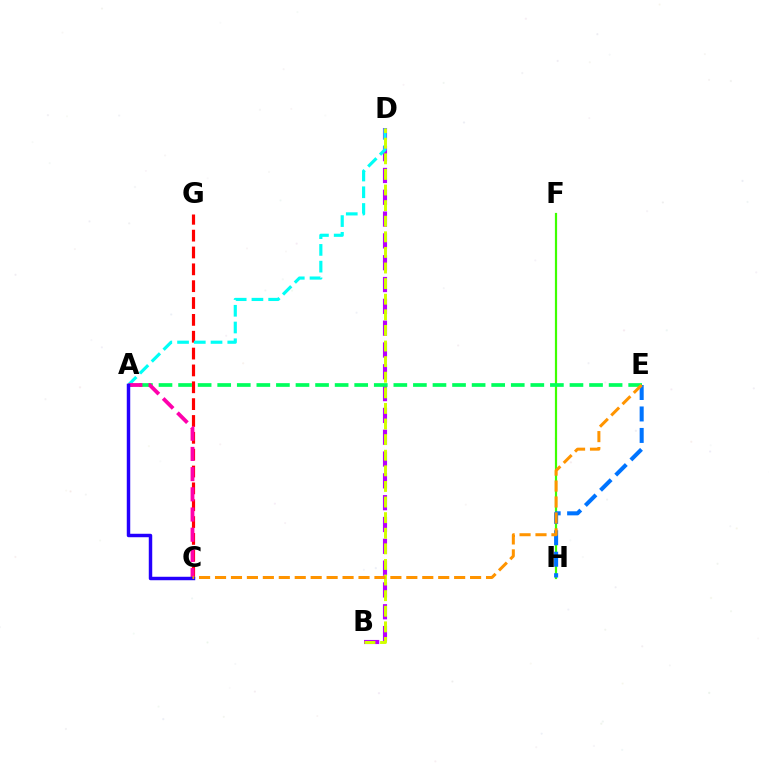{('C', 'G'): [{'color': '#ff0000', 'line_style': 'dashed', 'thickness': 2.29}], ('F', 'H'): [{'color': '#3dff00', 'line_style': 'solid', 'thickness': 1.59}], ('E', 'H'): [{'color': '#0074ff', 'line_style': 'dashed', 'thickness': 2.92}], ('B', 'D'): [{'color': '#b900ff', 'line_style': 'dashed', 'thickness': 2.96}, {'color': '#d1ff00', 'line_style': 'dashed', 'thickness': 2.12}], ('A', 'E'): [{'color': '#00ff5c', 'line_style': 'dashed', 'thickness': 2.66}], ('A', 'D'): [{'color': '#00fff6', 'line_style': 'dashed', 'thickness': 2.27}], ('A', 'C'): [{'color': '#ff00ac', 'line_style': 'dashed', 'thickness': 2.74}, {'color': '#2500ff', 'line_style': 'solid', 'thickness': 2.49}], ('C', 'E'): [{'color': '#ff9400', 'line_style': 'dashed', 'thickness': 2.17}]}